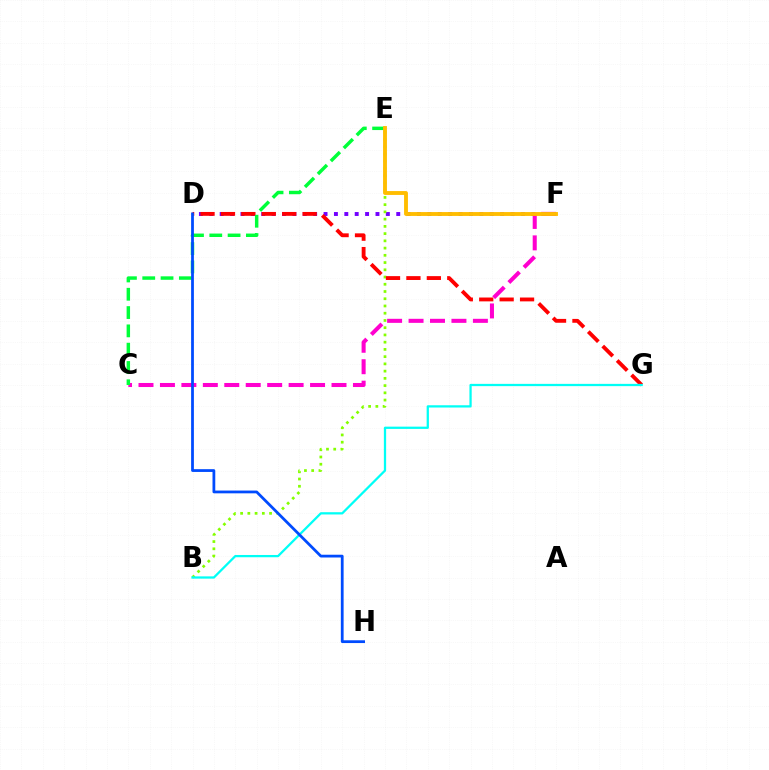{('D', 'F'): [{'color': '#7200ff', 'line_style': 'dotted', 'thickness': 2.82}], ('B', 'E'): [{'color': '#84ff00', 'line_style': 'dotted', 'thickness': 1.97}], ('C', 'F'): [{'color': '#ff00cf', 'line_style': 'dashed', 'thickness': 2.91}], ('D', 'G'): [{'color': '#ff0000', 'line_style': 'dashed', 'thickness': 2.77}], ('B', 'G'): [{'color': '#00fff6', 'line_style': 'solid', 'thickness': 1.63}], ('C', 'E'): [{'color': '#00ff39', 'line_style': 'dashed', 'thickness': 2.49}], ('D', 'H'): [{'color': '#004bff', 'line_style': 'solid', 'thickness': 2.0}], ('E', 'F'): [{'color': '#ffbd00', 'line_style': 'solid', 'thickness': 2.78}]}